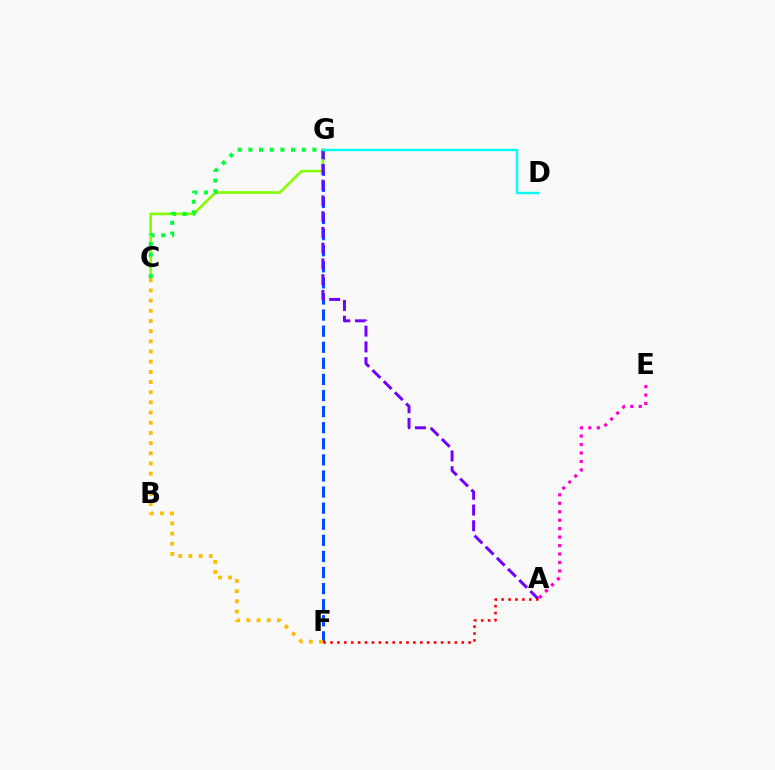{('F', 'G'): [{'color': '#004bff', 'line_style': 'dashed', 'thickness': 2.19}], ('A', 'E'): [{'color': '#ff00cf', 'line_style': 'dotted', 'thickness': 2.3}], ('C', 'G'): [{'color': '#84ff00', 'line_style': 'solid', 'thickness': 1.92}, {'color': '#00ff39', 'line_style': 'dotted', 'thickness': 2.9}], ('A', 'G'): [{'color': '#7200ff', 'line_style': 'dashed', 'thickness': 2.14}], ('A', 'F'): [{'color': '#ff0000', 'line_style': 'dotted', 'thickness': 1.88}], ('C', 'F'): [{'color': '#ffbd00', 'line_style': 'dotted', 'thickness': 2.77}], ('D', 'G'): [{'color': '#00fff6', 'line_style': 'solid', 'thickness': 1.76}]}